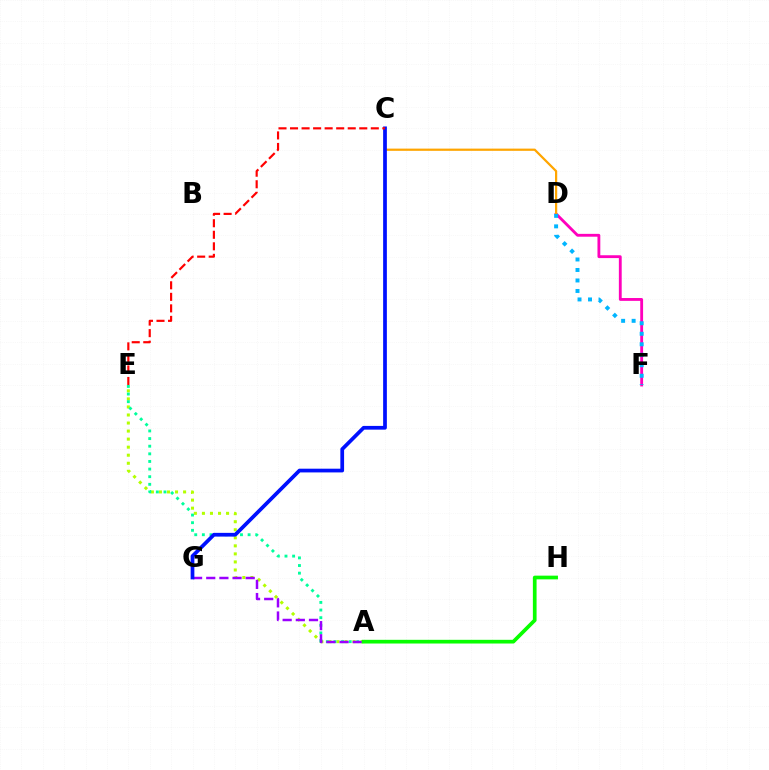{('A', 'E'): [{'color': '#b3ff00', 'line_style': 'dotted', 'thickness': 2.19}, {'color': '#00ff9d', 'line_style': 'dotted', 'thickness': 2.07}], ('A', 'G'): [{'color': '#9b00ff', 'line_style': 'dashed', 'thickness': 1.79}], ('D', 'F'): [{'color': '#ff00bd', 'line_style': 'solid', 'thickness': 2.04}, {'color': '#00b5ff', 'line_style': 'dotted', 'thickness': 2.85}], ('C', 'D'): [{'color': '#ffa500', 'line_style': 'solid', 'thickness': 1.6}], ('C', 'G'): [{'color': '#0010ff', 'line_style': 'solid', 'thickness': 2.68}], ('C', 'E'): [{'color': '#ff0000', 'line_style': 'dashed', 'thickness': 1.57}], ('A', 'H'): [{'color': '#08ff00', 'line_style': 'solid', 'thickness': 2.66}]}